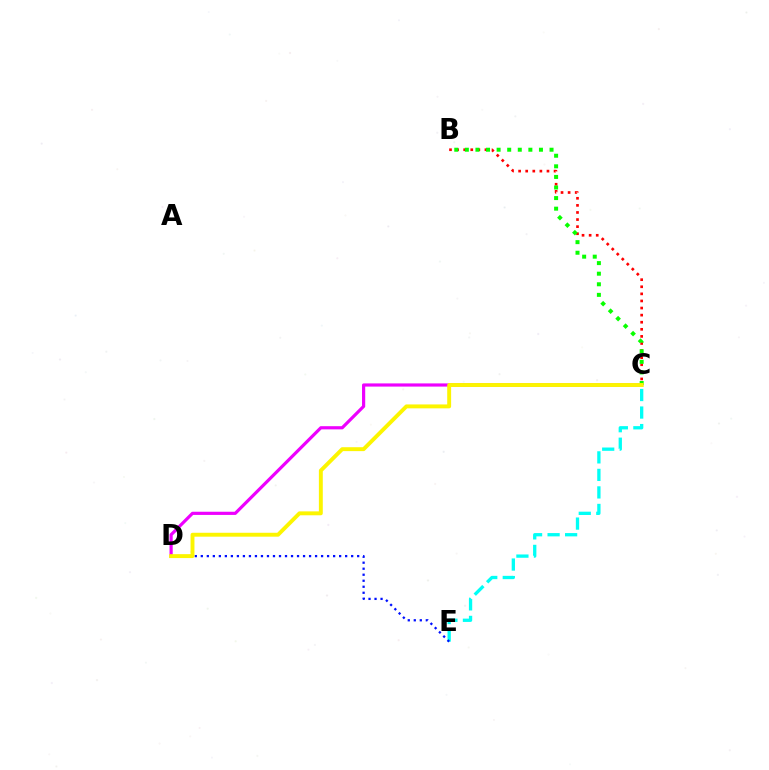{('C', 'E'): [{'color': '#00fff6', 'line_style': 'dashed', 'thickness': 2.38}], ('B', 'C'): [{'color': '#ff0000', 'line_style': 'dotted', 'thickness': 1.93}, {'color': '#08ff00', 'line_style': 'dotted', 'thickness': 2.88}], ('D', 'E'): [{'color': '#0010ff', 'line_style': 'dotted', 'thickness': 1.63}], ('C', 'D'): [{'color': '#ee00ff', 'line_style': 'solid', 'thickness': 2.29}, {'color': '#fcf500', 'line_style': 'solid', 'thickness': 2.81}]}